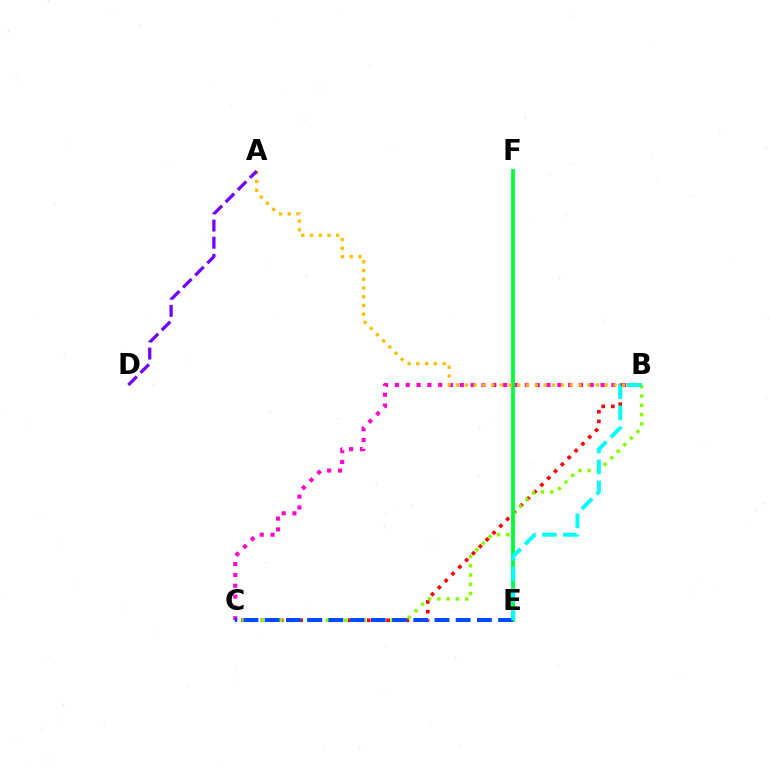{('B', 'C'): [{'color': '#ff00cf', 'line_style': 'dotted', 'thickness': 2.94}, {'color': '#ff0000', 'line_style': 'dotted', 'thickness': 2.63}, {'color': '#84ff00', 'line_style': 'dotted', 'thickness': 2.52}], ('E', 'F'): [{'color': '#00ff39', 'line_style': 'solid', 'thickness': 2.7}], ('A', 'B'): [{'color': '#ffbd00', 'line_style': 'dotted', 'thickness': 2.37}], ('A', 'D'): [{'color': '#7200ff', 'line_style': 'dashed', 'thickness': 2.33}], ('C', 'E'): [{'color': '#004bff', 'line_style': 'dashed', 'thickness': 2.88}], ('B', 'E'): [{'color': '#00fff6', 'line_style': 'dashed', 'thickness': 2.85}]}